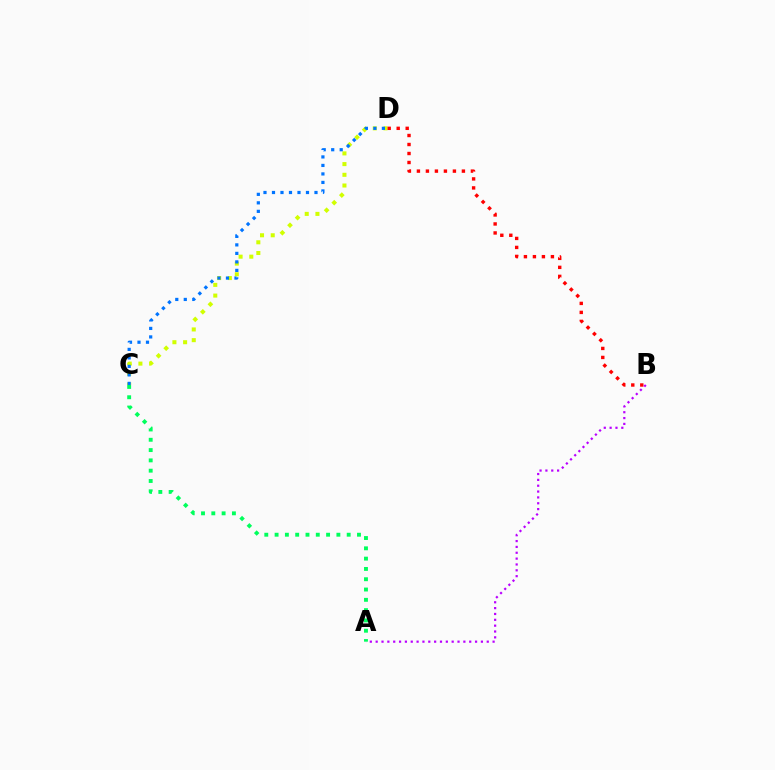{('C', 'D'): [{'color': '#d1ff00', 'line_style': 'dotted', 'thickness': 2.91}, {'color': '#0074ff', 'line_style': 'dotted', 'thickness': 2.31}], ('B', 'D'): [{'color': '#ff0000', 'line_style': 'dotted', 'thickness': 2.45}], ('A', 'B'): [{'color': '#b900ff', 'line_style': 'dotted', 'thickness': 1.59}], ('A', 'C'): [{'color': '#00ff5c', 'line_style': 'dotted', 'thickness': 2.8}]}